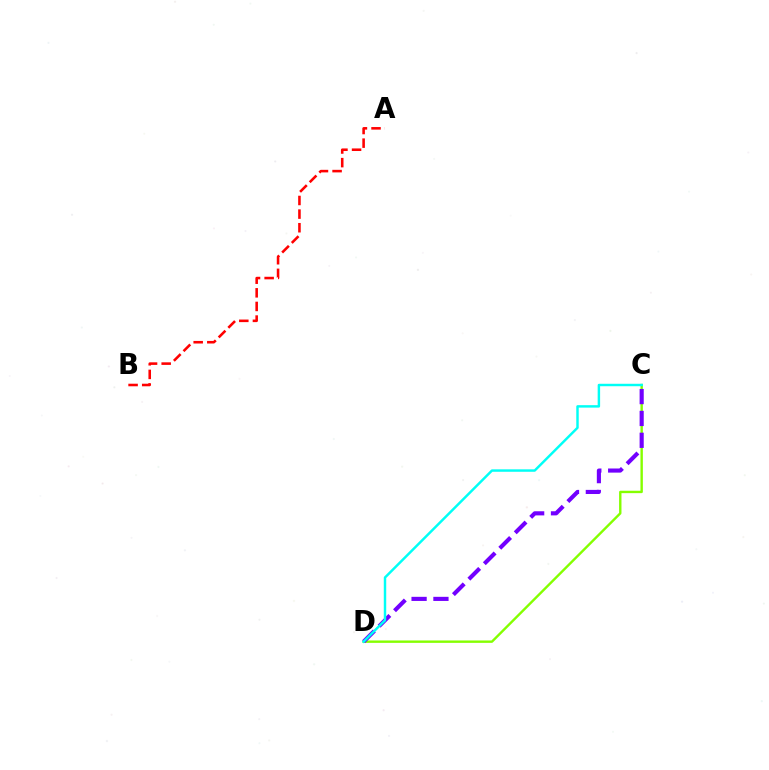{('C', 'D'): [{'color': '#84ff00', 'line_style': 'solid', 'thickness': 1.72}, {'color': '#7200ff', 'line_style': 'dashed', 'thickness': 2.97}, {'color': '#00fff6', 'line_style': 'solid', 'thickness': 1.76}], ('A', 'B'): [{'color': '#ff0000', 'line_style': 'dashed', 'thickness': 1.85}]}